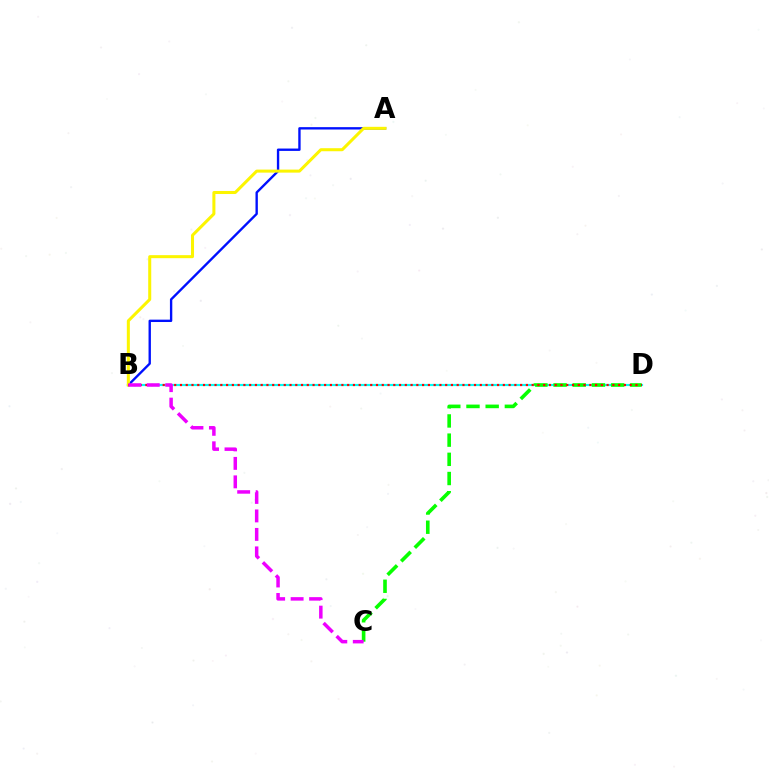{('A', 'B'): [{'color': '#0010ff', 'line_style': 'solid', 'thickness': 1.7}, {'color': '#fcf500', 'line_style': 'solid', 'thickness': 2.18}], ('B', 'D'): [{'color': '#00fff6', 'line_style': 'solid', 'thickness': 1.57}, {'color': '#ff0000', 'line_style': 'dotted', 'thickness': 1.57}], ('C', 'D'): [{'color': '#08ff00', 'line_style': 'dashed', 'thickness': 2.61}], ('B', 'C'): [{'color': '#ee00ff', 'line_style': 'dashed', 'thickness': 2.51}]}